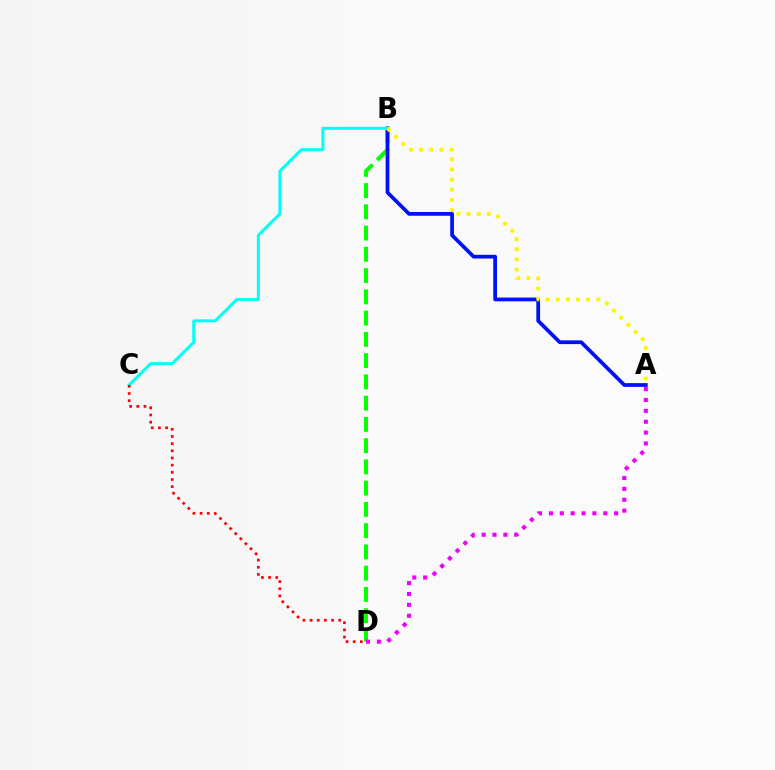{('B', 'D'): [{'color': '#08ff00', 'line_style': 'dashed', 'thickness': 2.89}], ('A', 'D'): [{'color': '#ee00ff', 'line_style': 'dotted', 'thickness': 2.95}], ('A', 'B'): [{'color': '#0010ff', 'line_style': 'solid', 'thickness': 2.69}, {'color': '#fcf500', 'line_style': 'dotted', 'thickness': 2.75}], ('B', 'C'): [{'color': '#00fff6', 'line_style': 'solid', 'thickness': 2.14}], ('C', 'D'): [{'color': '#ff0000', 'line_style': 'dotted', 'thickness': 1.95}]}